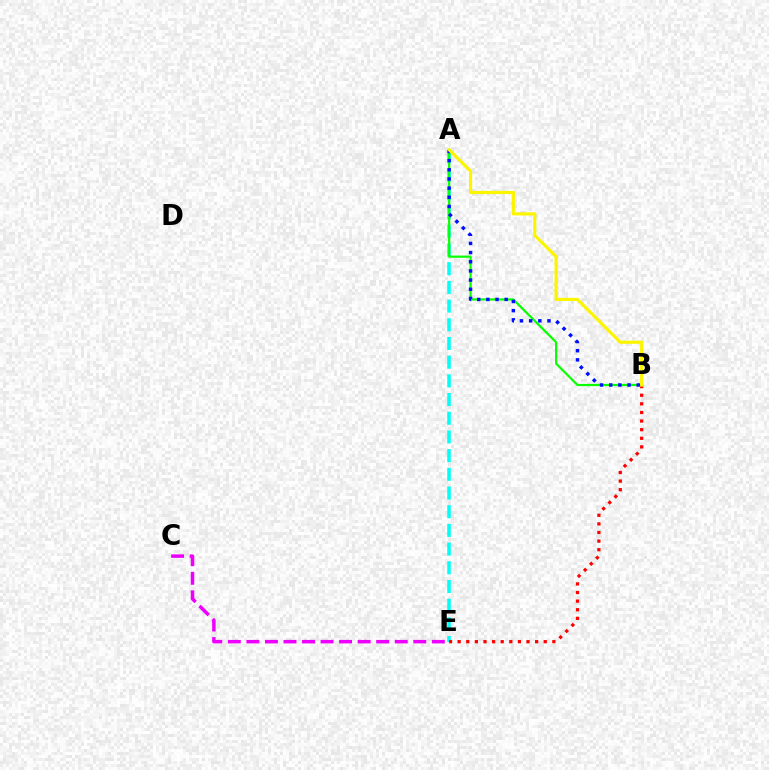{('C', 'E'): [{'color': '#ee00ff', 'line_style': 'dashed', 'thickness': 2.52}], ('A', 'E'): [{'color': '#00fff6', 'line_style': 'dashed', 'thickness': 2.54}], ('A', 'B'): [{'color': '#08ff00', 'line_style': 'solid', 'thickness': 1.58}, {'color': '#0010ff', 'line_style': 'dotted', 'thickness': 2.49}, {'color': '#fcf500', 'line_style': 'solid', 'thickness': 2.29}], ('B', 'E'): [{'color': '#ff0000', 'line_style': 'dotted', 'thickness': 2.34}]}